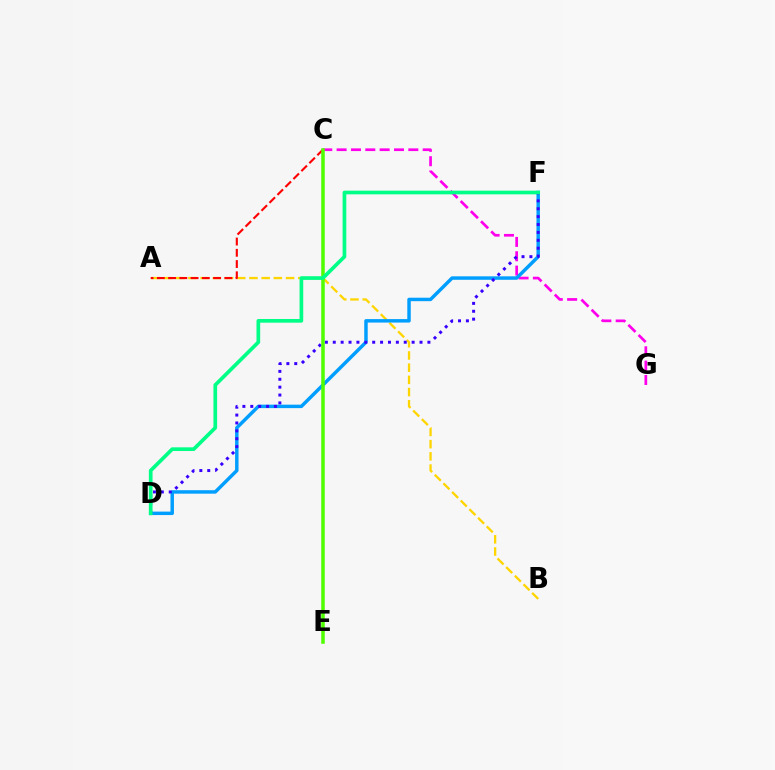{('A', 'B'): [{'color': '#ffd500', 'line_style': 'dashed', 'thickness': 1.66}], ('A', 'C'): [{'color': '#ff0000', 'line_style': 'dashed', 'thickness': 1.53}], ('C', 'G'): [{'color': '#ff00ed', 'line_style': 'dashed', 'thickness': 1.95}], ('D', 'F'): [{'color': '#009eff', 'line_style': 'solid', 'thickness': 2.49}, {'color': '#3700ff', 'line_style': 'dotted', 'thickness': 2.14}, {'color': '#00ff86', 'line_style': 'solid', 'thickness': 2.65}], ('C', 'E'): [{'color': '#4fff00', 'line_style': 'solid', 'thickness': 2.54}]}